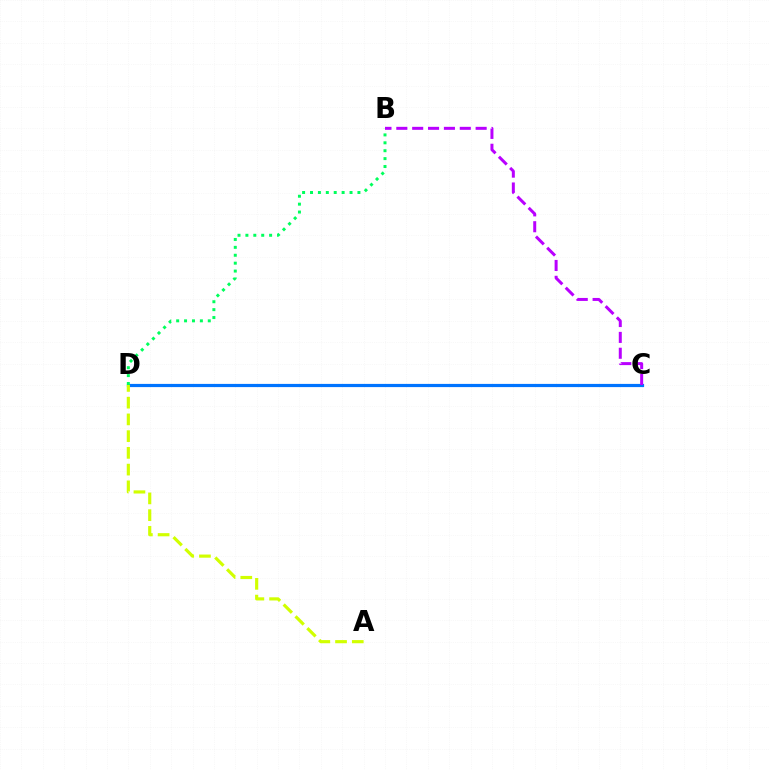{('C', 'D'): [{'color': '#ff0000', 'line_style': 'dotted', 'thickness': 2.05}, {'color': '#0074ff', 'line_style': 'solid', 'thickness': 2.3}], ('B', 'D'): [{'color': '#00ff5c', 'line_style': 'dotted', 'thickness': 2.15}], ('A', 'D'): [{'color': '#d1ff00', 'line_style': 'dashed', 'thickness': 2.27}], ('B', 'C'): [{'color': '#b900ff', 'line_style': 'dashed', 'thickness': 2.16}]}